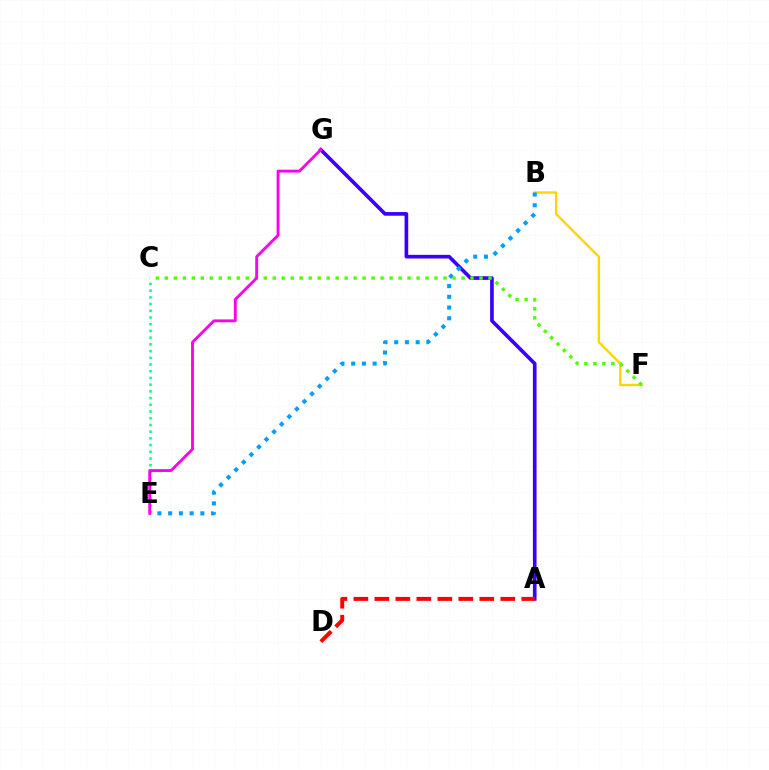{('B', 'F'): [{'color': '#ffd500', 'line_style': 'solid', 'thickness': 1.7}], ('C', 'E'): [{'color': '#00ff86', 'line_style': 'dotted', 'thickness': 1.82}], ('A', 'G'): [{'color': '#3700ff', 'line_style': 'solid', 'thickness': 2.62}], ('A', 'D'): [{'color': '#ff0000', 'line_style': 'dashed', 'thickness': 2.85}], ('B', 'E'): [{'color': '#009eff', 'line_style': 'dotted', 'thickness': 2.92}], ('C', 'F'): [{'color': '#4fff00', 'line_style': 'dotted', 'thickness': 2.44}], ('E', 'G'): [{'color': '#ff00ed', 'line_style': 'solid', 'thickness': 2.06}]}